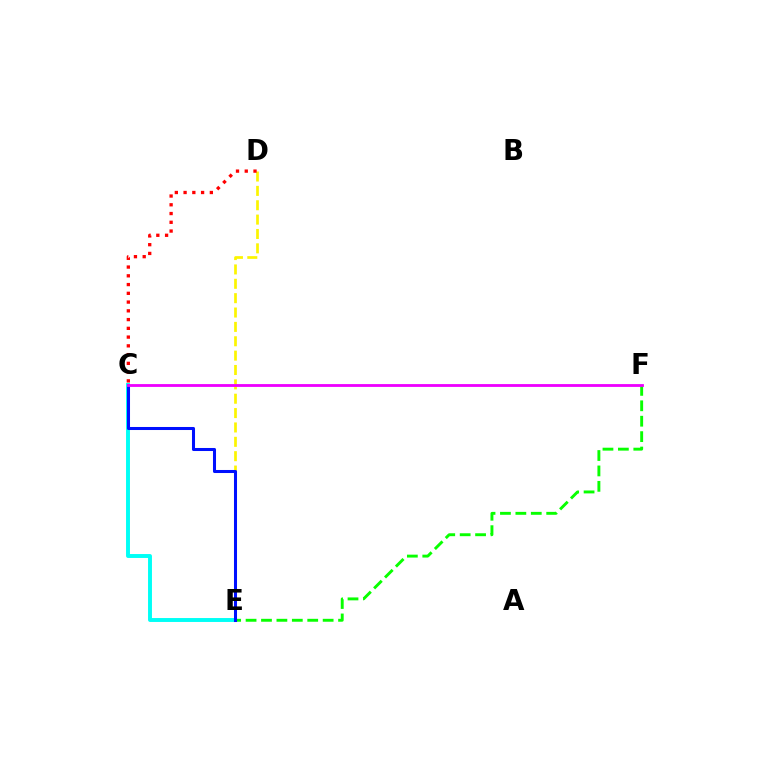{('D', 'E'): [{'color': '#fcf500', 'line_style': 'dashed', 'thickness': 1.95}], ('C', 'E'): [{'color': '#00fff6', 'line_style': 'solid', 'thickness': 2.82}, {'color': '#0010ff', 'line_style': 'solid', 'thickness': 2.19}], ('E', 'F'): [{'color': '#08ff00', 'line_style': 'dashed', 'thickness': 2.09}], ('C', 'D'): [{'color': '#ff0000', 'line_style': 'dotted', 'thickness': 2.38}], ('C', 'F'): [{'color': '#ee00ff', 'line_style': 'solid', 'thickness': 2.03}]}